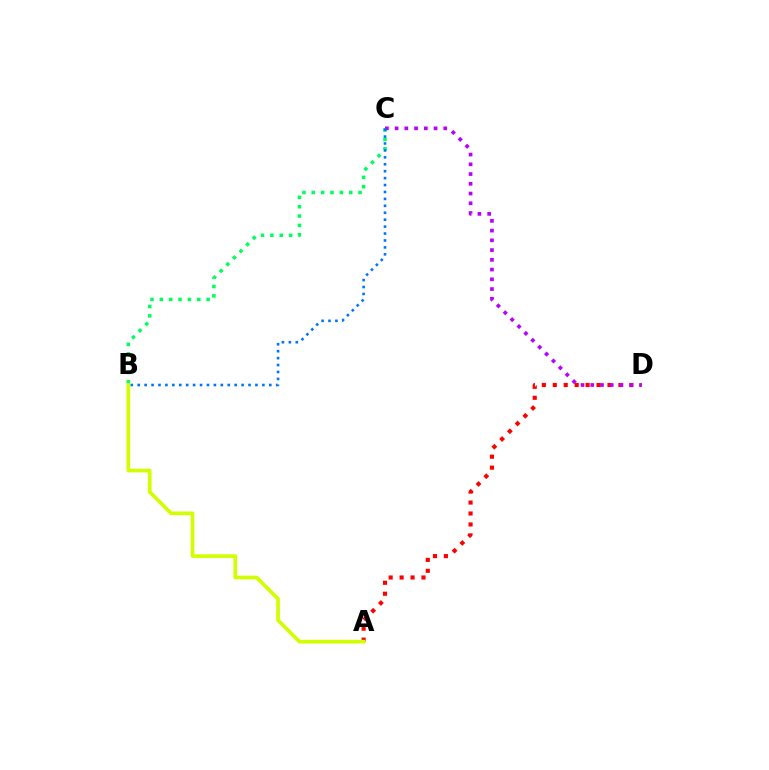{('A', 'D'): [{'color': '#ff0000', 'line_style': 'dotted', 'thickness': 2.97}], ('B', 'C'): [{'color': '#00ff5c', 'line_style': 'dotted', 'thickness': 2.54}, {'color': '#0074ff', 'line_style': 'dotted', 'thickness': 1.88}], ('C', 'D'): [{'color': '#b900ff', 'line_style': 'dotted', 'thickness': 2.65}], ('A', 'B'): [{'color': '#d1ff00', 'line_style': 'solid', 'thickness': 2.65}]}